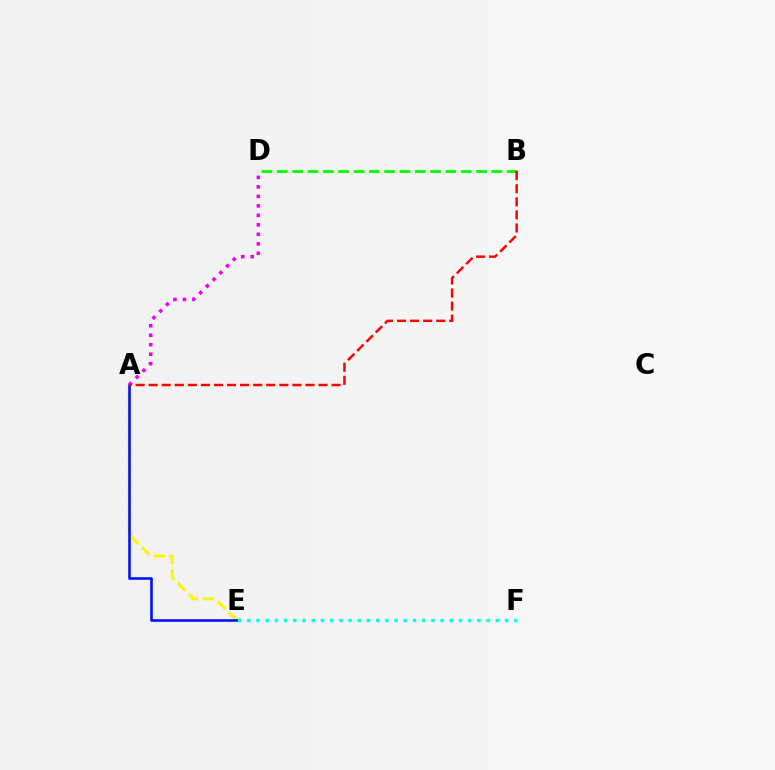{('A', 'E'): [{'color': '#fcf500', 'line_style': 'dashed', 'thickness': 2.15}, {'color': '#0010ff', 'line_style': 'solid', 'thickness': 1.86}], ('B', 'D'): [{'color': '#08ff00', 'line_style': 'dashed', 'thickness': 2.08}], ('E', 'F'): [{'color': '#00fff6', 'line_style': 'dotted', 'thickness': 2.5}], ('A', 'D'): [{'color': '#ee00ff', 'line_style': 'dotted', 'thickness': 2.58}], ('A', 'B'): [{'color': '#ff0000', 'line_style': 'dashed', 'thickness': 1.77}]}